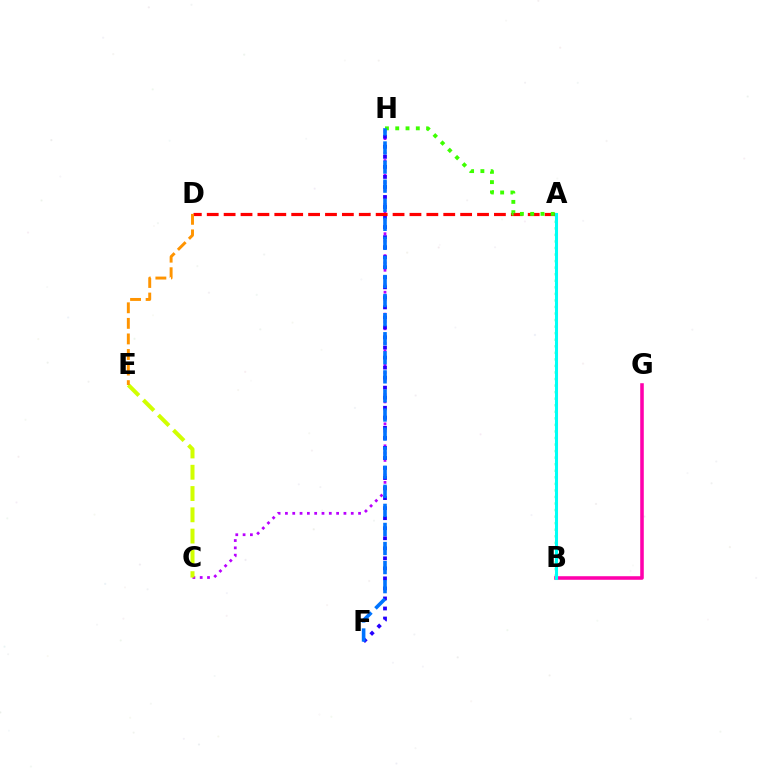{('C', 'H'): [{'color': '#b900ff', 'line_style': 'dotted', 'thickness': 1.99}], ('F', 'H'): [{'color': '#2500ff', 'line_style': 'dotted', 'thickness': 2.73}, {'color': '#0074ff', 'line_style': 'dashed', 'thickness': 2.59}], ('A', 'D'): [{'color': '#ff0000', 'line_style': 'dashed', 'thickness': 2.3}], ('C', 'E'): [{'color': '#d1ff00', 'line_style': 'dashed', 'thickness': 2.89}], ('A', 'B'): [{'color': '#00ff5c', 'line_style': 'dotted', 'thickness': 1.78}, {'color': '#00fff6', 'line_style': 'solid', 'thickness': 2.2}], ('B', 'G'): [{'color': '#ff00ac', 'line_style': 'solid', 'thickness': 2.56}], ('A', 'H'): [{'color': '#3dff00', 'line_style': 'dotted', 'thickness': 2.8}], ('D', 'E'): [{'color': '#ff9400', 'line_style': 'dashed', 'thickness': 2.11}]}